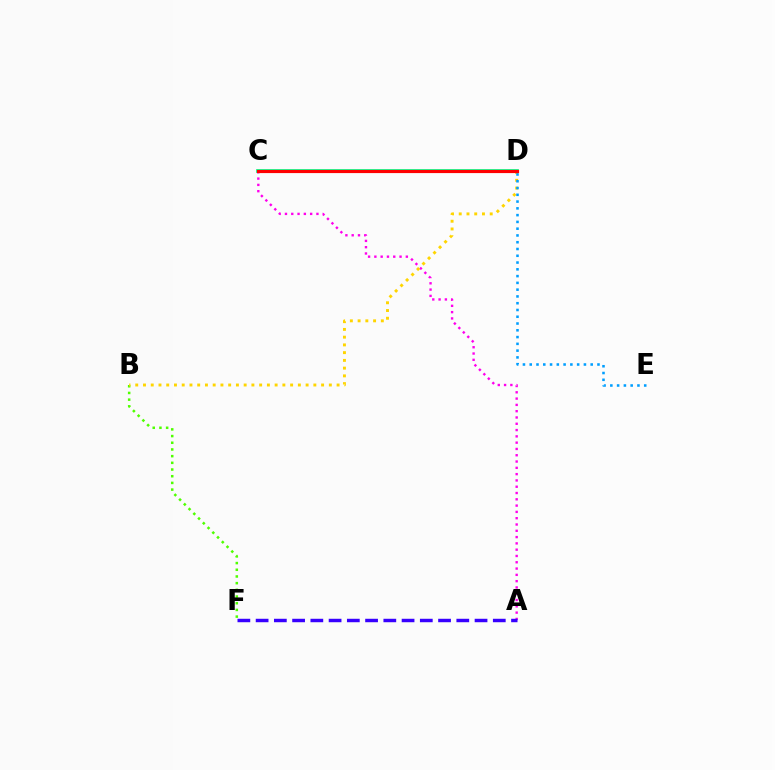{('B', 'F'): [{'color': '#4fff00', 'line_style': 'dotted', 'thickness': 1.82}], ('C', 'D'): [{'color': '#00ff86', 'line_style': 'solid', 'thickness': 2.67}, {'color': '#ff0000', 'line_style': 'solid', 'thickness': 2.28}], ('A', 'C'): [{'color': '#ff00ed', 'line_style': 'dotted', 'thickness': 1.71}], ('B', 'D'): [{'color': '#ffd500', 'line_style': 'dotted', 'thickness': 2.1}], ('D', 'E'): [{'color': '#009eff', 'line_style': 'dotted', 'thickness': 1.84}], ('A', 'F'): [{'color': '#3700ff', 'line_style': 'dashed', 'thickness': 2.48}]}